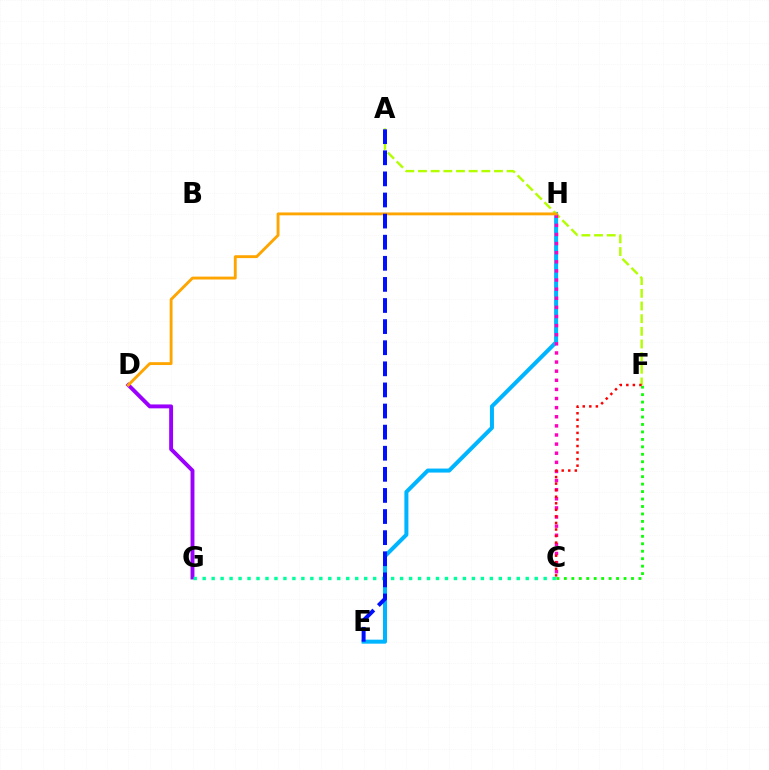{('E', 'H'): [{'color': '#00b5ff', 'line_style': 'solid', 'thickness': 2.89}], ('D', 'G'): [{'color': '#9b00ff', 'line_style': 'solid', 'thickness': 2.8}], ('A', 'F'): [{'color': '#b3ff00', 'line_style': 'dashed', 'thickness': 1.72}], ('C', 'H'): [{'color': '#ff00bd', 'line_style': 'dotted', 'thickness': 2.48}], ('D', 'H'): [{'color': '#ffa500', 'line_style': 'solid', 'thickness': 2.07}], ('C', 'F'): [{'color': '#08ff00', 'line_style': 'dotted', 'thickness': 2.03}, {'color': '#ff0000', 'line_style': 'dotted', 'thickness': 1.78}], ('C', 'G'): [{'color': '#00ff9d', 'line_style': 'dotted', 'thickness': 2.44}], ('A', 'E'): [{'color': '#0010ff', 'line_style': 'dashed', 'thickness': 2.87}]}